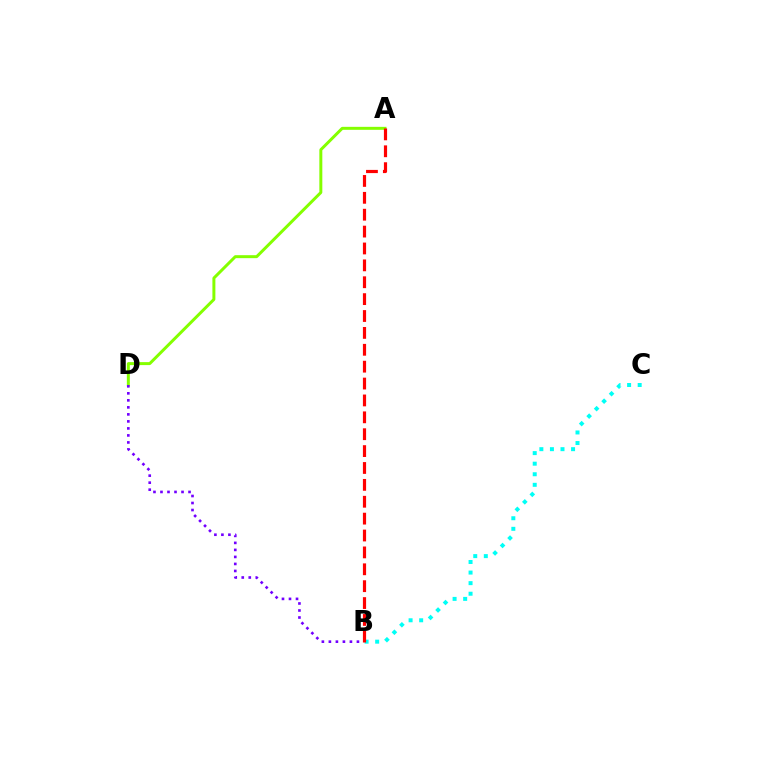{('B', 'C'): [{'color': '#00fff6', 'line_style': 'dotted', 'thickness': 2.87}], ('A', 'D'): [{'color': '#84ff00', 'line_style': 'solid', 'thickness': 2.14}], ('B', 'D'): [{'color': '#7200ff', 'line_style': 'dotted', 'thickness': 1.91}], ('A', 'B'): [{'color': '#ff0000', 'line_style': 'dashed', 'thickness': 2.29}]}